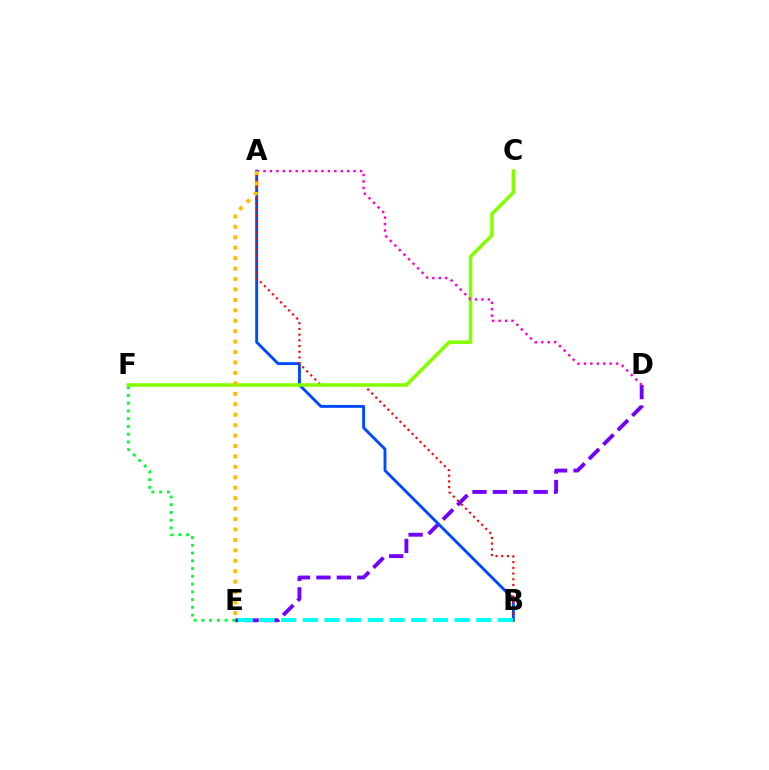{('D', 'E'): [{'color': '#7200ff', 'line_style': 'dashed', 'thickness': 2.77}], ('A', 'B'): [{'color': '#004bff', 'line_style': 'solid', 'thickness': 2.09}, {'color': '#ff0000', 'line_style': 'dotted', 'thickness': 1.55}], ('C', 'F'): [{'color': '#84ff00', 'line_style': 'solid', 'thickness': 2.56}], ('B', 'E'): [{'color': '#00fff6', 'line_style': 'dashed', 'thickness': 2.94}], ('A', 'D'): [{'color': '#ff00cf', 'line_style': 'dotted', 'thickness': 1.75}], ('E', 'F'): [{'color': '#00ff39', 'line_style': 'dotted', 'thickness': 2.11}], ('A', 'E'): [{'color': '#ffbd00', 'line_style': 'dotted', 'thickness': 2.84}]}